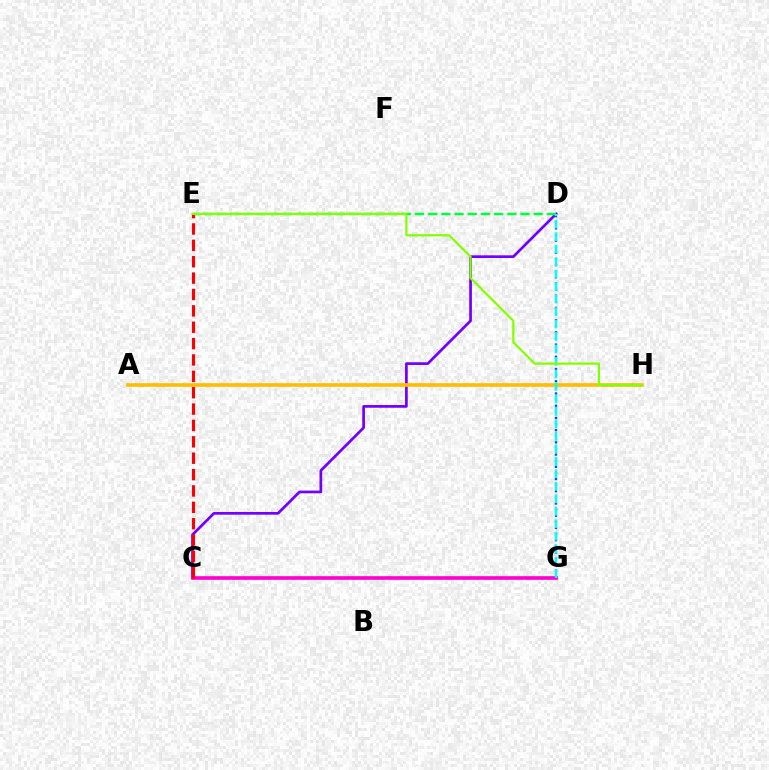{('C', 'D'): [{'color': '#7200ff', 'line_style': 'solid', 'thickness': 1.95}], ('D', 'G'): [{'color': '#004bff', 'line_style': 'dotted', 'thickness': 1.66}, {'color': '#00fff6', 'line_style': 'dashed', 'thickness': 1.7}], ('A', 'H'): [{'color': '#ffbd00', 'line_style': 'solid', 'thickness': 2.62}], ('D', 'E'): [{'color': '#00ff39', 'line_style': 'dashed', 'thickness': 1.79}], ('C', 'G'): [{'color': '#ff00cf', 'line_style': 'solid', 'thickness': 2.62}], ('C', 'E'): [{'color': '#ff0000', 'line_style': 'dashed', 'thickness': 2.22}], ('E', 'H'): [{'color': '#84ff00', 'line_style': 'solid', 'thickness': 1.6}]}